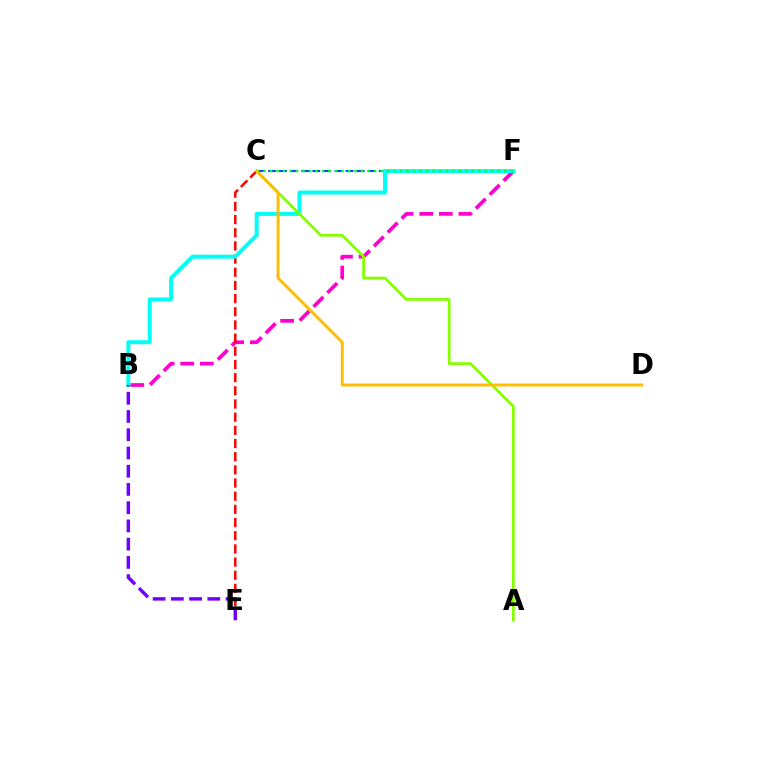{('B', 'F'): [{'color': '#ff00cf', 'line_style': 'dashed', 'thickness': 2.66}, {'color': '#00fff6', 'line_style': 'solid', 'thickness': 2.86}], ('C', 'F'): [{'color': '#004bff', 'line_style': 'dashed', 'thickness': 1.51}, {'color': '#00ff39', 'line_style': 'dotted', 'thickness': 1.77}], ('C', 'E'): [{'color': '#ff0000', 'line_style': 'dashed', 'thickness': 1.79}], ('B', 'E'): [{'color': '#7200ff', 'line_style': 'dashed', 'thickness': 2.48}], ('A', 'C'): [{'color': '#84ff00', 'line_style': 'solid', 'thickness': 1.96}], ('C', 'D'): [{'color': '#ffbd00', 'line_style': 'solid', 'thickness': 2.11}]}